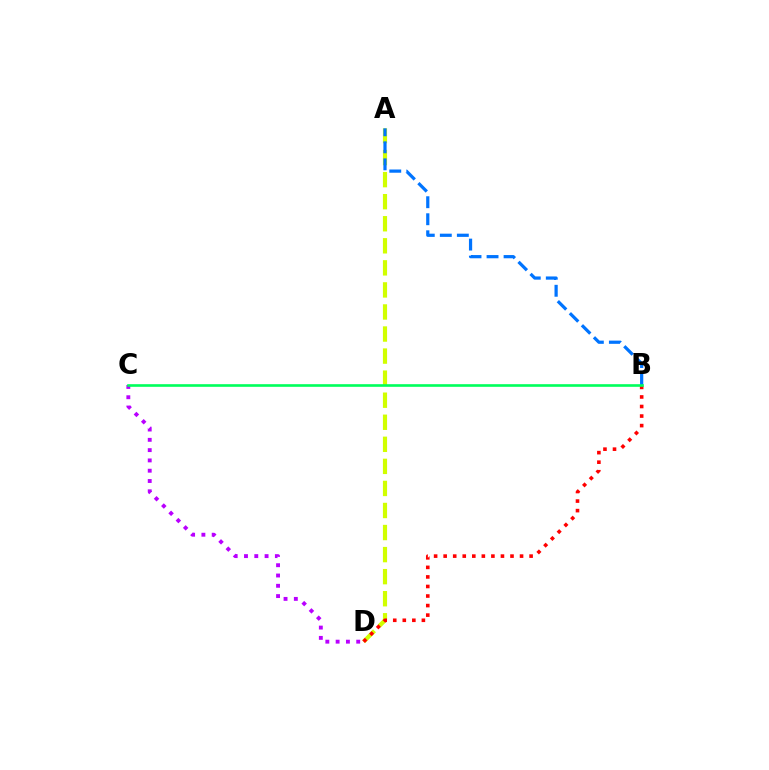{('A', 'D'): [{'color': '#d1ff00', 'line_style': 'dashed', 'thickness': 3.0}], ('B', 'D'): [{'color': '#ff0000', 'line_style': 'dotted', 'thickness': 2.59}], ('A', 'B'): [{'color': '#0074ff', 'line_style': 'dashed', 'thickness': 2.31}], ('C', 'D'): [{'color': '#b900ff', 'line_style': 'dotted', 'thickness': 2.8}], ('B', 'C'): [{'color': '#00ff5c', 'line_style': 'solid', 'thickness': 1.9}]}